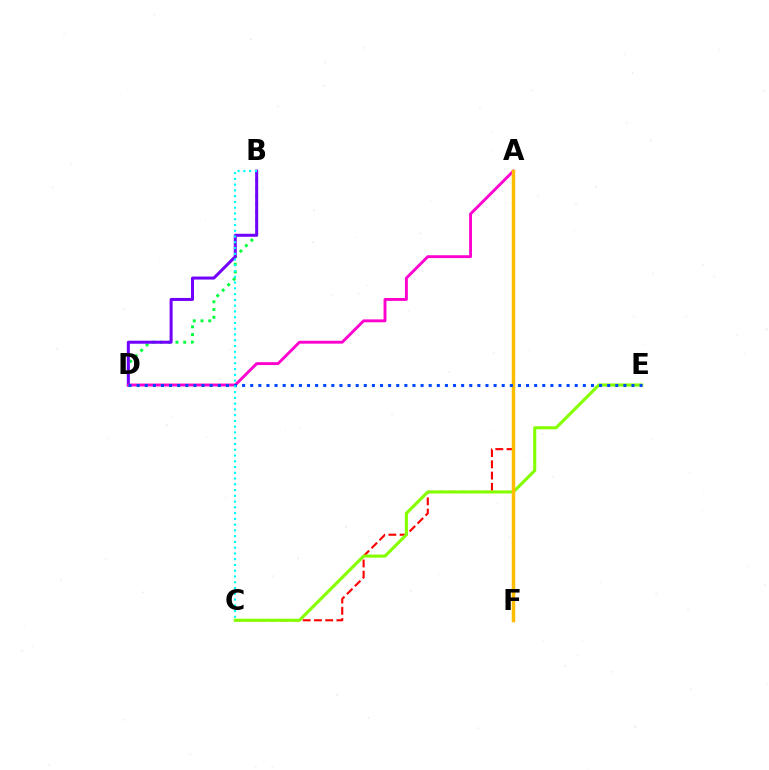{('A', 'C'): [{'color': '#ff0000', 'line_style': 'dashed', 'thickness': 1.53}], ('B', 'D'): [{'color': '#00ff39', 'line_style': 'dotted', 'thickness': 2.1}, {'color': '#7200ff', 'line_style': 'solid', 'thickness': 2.17}], ('C', 'E'): [{'color': '#84ff00', 'line_style': 'solid', 'thickness': 2.22}], ('A', 'D'): [{'color': '#ff00cf', 'line_style': 'solid', 'thickness': 2.07}], ('A', 'F'): [{'color': '#ffbd00', 'line_style': 'solid', 'thickness': 2.51}], ('D', 'E'): [{'color': '#004bff', 'line_style': 'dotted', 'thickness': 2.2}], ('B', 'C'): [{'color': '#00fff6', 'line_style': 'dotted', 'thickness': 1.57}]}